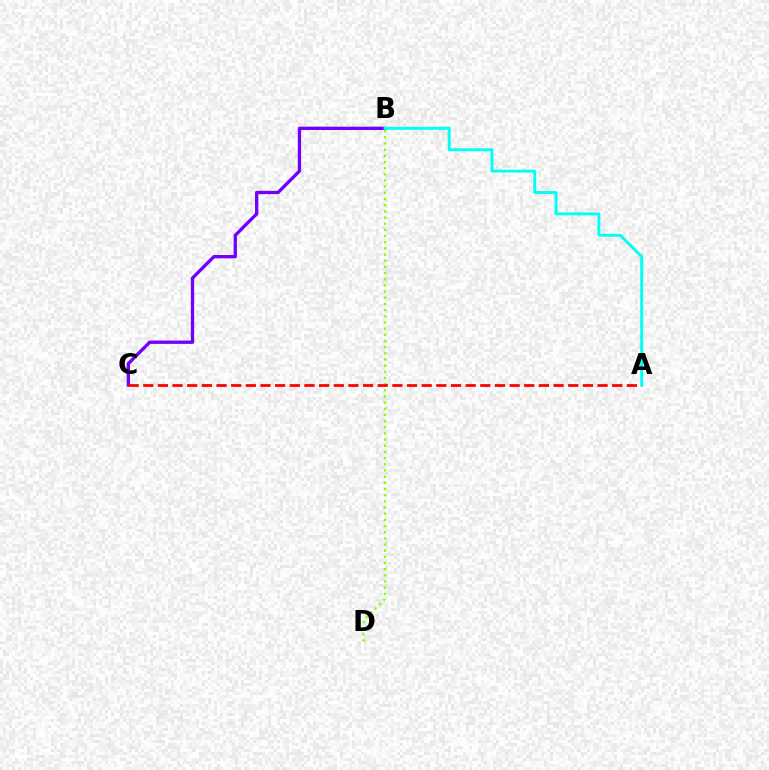{('B', 'D'): [{'color': '#84ff00', 'line_style': 'dotted', 'thickness': 1.68}], ('B', 'C'): [{'color': '#7200ff', 'line_style': 'solid', 'thickness': 2.39}], ('A', 'C'): [{'color': '#ff0000', 'line_style': 'dashed', 'thickness': 1.99}], ('A', 'B'): [{'color': '#00fff6', 'line_style': 'solid', 'thickness': 2.1}]}